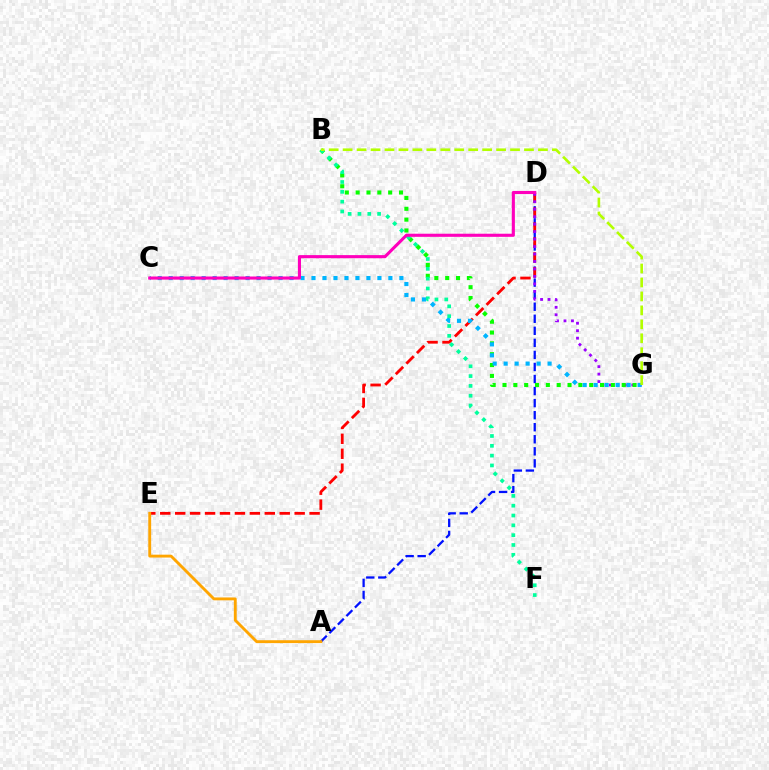{('A', 'D'): [{'color': '#0010ff', 'line_style': 'dashed', 'thickness': 1.64}], ('D', 'E'): [{'color': '#ff0000', 'line_style': 'dashed', 'thickness': 2.03}], ('D', 'G'): [{'color': '#9b00ff', 'line_style': 'dotted', 'thickness': 2.03}], ('B', 'G'): [{'color': '#08ff00', 'line_style': 'dotted', 'thickness': 2.94}, {'color': '#b3ff00', 'line_style': 'dashed', 'thickness': 1.9}], ('A', 'E'): [{'color': '#ffa500', 'line_style': 'solid', 'thickness': 2.07}], ('C', 'G'): [{'color': '#00b5ff', 'line_style': 'dotted', 'thickness': 2.98}], ('B', 'F'): [{'color': '#00ff9d', 'line_style': 'dotted', 'thickness': 2.67}], ('C', 'D'): [{'color': '#ff00bd', 'line_style': 'solid', 'thickness': 2.24}]}